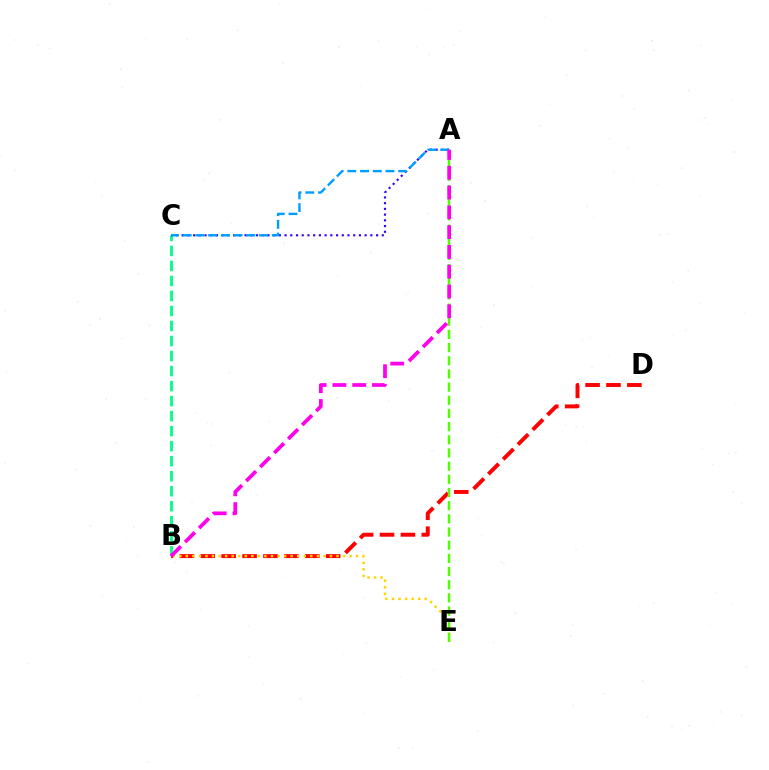{('B', 'C'): [{'color': '#00ff86', 'line_style': 'dashed', 'thickness': 2.04}], ('B', 'D'): [{'color': '#ff0000', 'line_style': 'dashed', 'thickness': 2.84}], ('B', 'E'): [{'color': '#ffd500', 'line_style': 'dotted', 'thickness': 1.78}], ('A', 'C'): [{'color': '#3700ff', 'line_style': 'dotted', 'thickness': 1.55}, {'color': '#009eff', 'line_style': 'dashed', 'thickness': 1.73}], ('A', 'E'): [{'color': '#4fff00', 'line_style': 'dashed', 'thickness': 1.79}], ('A', 'B'): [{'color': '#ff00ed', 'line_style': 'dashed', 'thickness': 2.69}]}